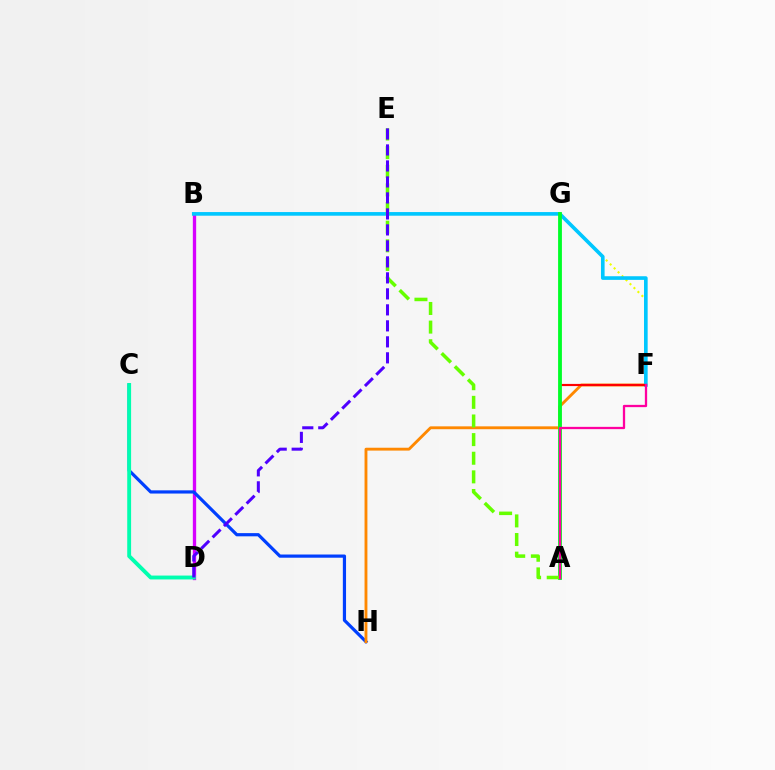{('F', 'G'): [{'color': '#eeff00', 'line_style': 'dotted', 'thickness': 1.52}], ('B', 'D'): [{'color': '#d600ff', 'line_style': 'solid', 'thickness': 2.38}], ('C', 'H'): [{'color': '#003fff', 'line_style': 'solid', 'thickness': 2.31}], ('F', 'H'): [{'color': '#ff8800', 'line_style': 'solid', 'thickness': 2.06}], ('C', 'D'): [{'color': '#00ffaf', 'line_style': 'solid', 'thickness': 2.79}], ('B', 'F'): [{'color': '#00c7ff', 'line_style': 'solid', 'thickness': 2.62}], ('A', 'F'): [{'color': '#ff0000', 'line_style': 'solid', 'thickness': 1.56}, {'color': '#ff00a0', 'line_style': 'solid', 'thickness': 1.64}], ('A', 'G'): [{'color': '#00ff27', 'line_style': 'solid', 'thickness': 2.74}], ('A', 'E'): [{'color': '#66ff00', 'line_style': 'dashed', 'thickness': 2.53}], ('D', 'E'): [{'color': '#4f00ff', 'line_style': 'dashed', 'thickness': 2.17}]}